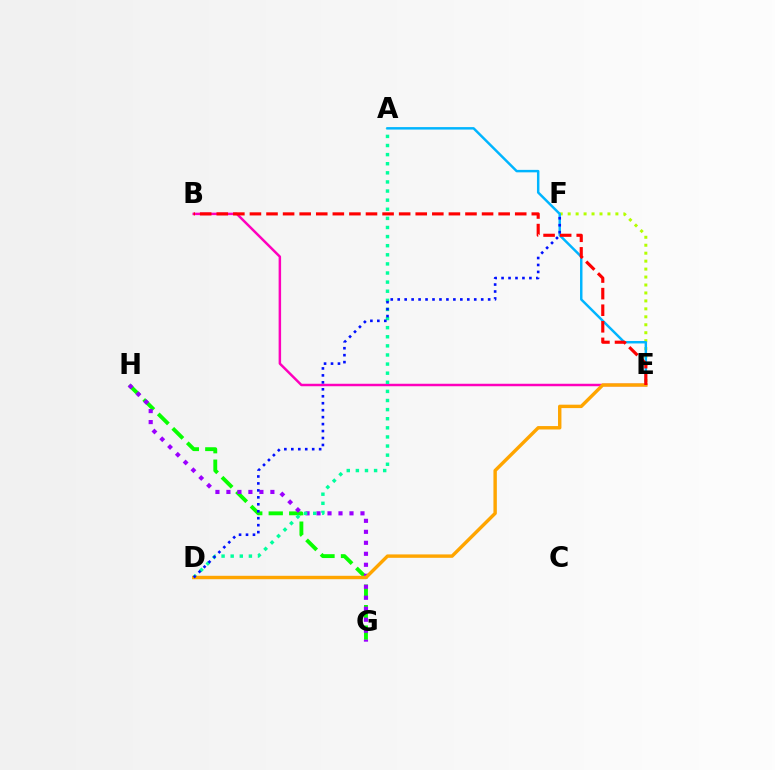{('B', 'E'): [{'color': '#ff00bd', 'line_style': 'solid', 'thickness': 1.78}, {'color': '#ff0000', 'line_style': 'dashed', 'thickness': 2.25}], ('G', 'H'): [{'color': '#08ff00', 'line_style': 'dashed', 'thickness': 2.78}, {'color': '#9b00ff', 'line_style': 'dotted', 'thickness': 2.99}], ('A', 'D'): [{'color': '#00ff9d', 'line_style': 'dotted', 'thickness': 2.47}], ('E', 'F'): [{'color': '#b3ff00', 'line_style': 'dotted', 'thickness': 2.16}], ('A', 'E'): [{'color': '#00b5ff', 'line_style': 'solid', 'thickness': 1.77}], ('D', 'E'): [{'color': '#ffa500', 'line_style': 'solid', 'thickness': 2.46}], ('D', 'F'): [{'color': '#0010ff', 'line_style': 'dotted', 'thickness': 1.89}]}